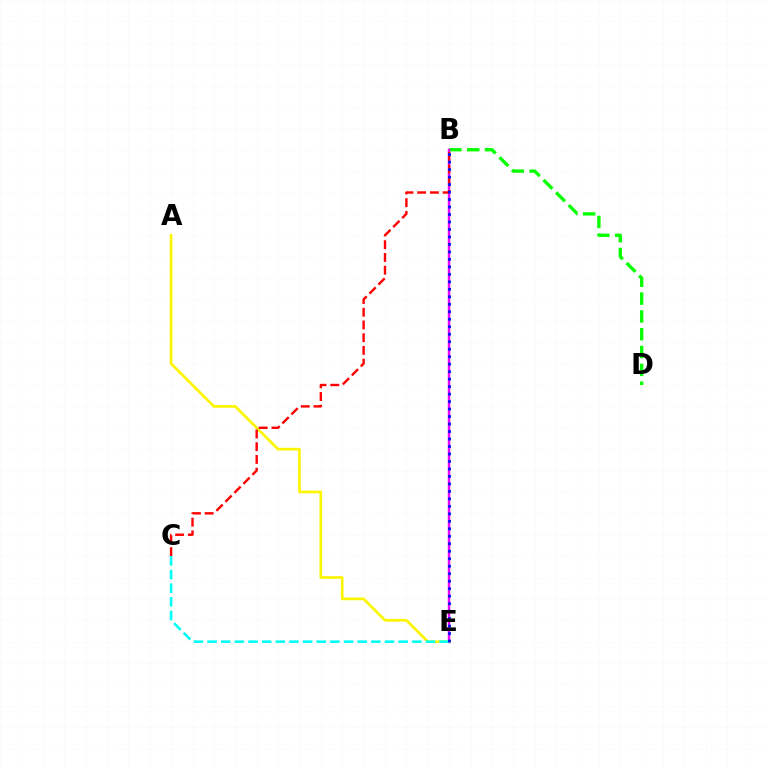{('B', 'D'): [{'color': '#08ff00', 'line_style': 'dashed', 'thickness': 2.42}], ('B', 'E'): [{'color': '#ee00ff', 'line_style': 'solid', 'thickness': 1.73}, {'color': '#0010ff', 'line_style': 'dotted', 'thickness': 2.03}], ('A', 'E'): [{'color': '#fcf500', 'line_style': 'solid', 'thickness': 1.92}], ('B', 'C'): [{'color': '#ff0000', 'line_style': 'dashed', 'thickness': 1.73}], ('C', 'E'): [{'color': '#00fff6', 'line_style': 'dashed', 'thickness': 1.85}]}